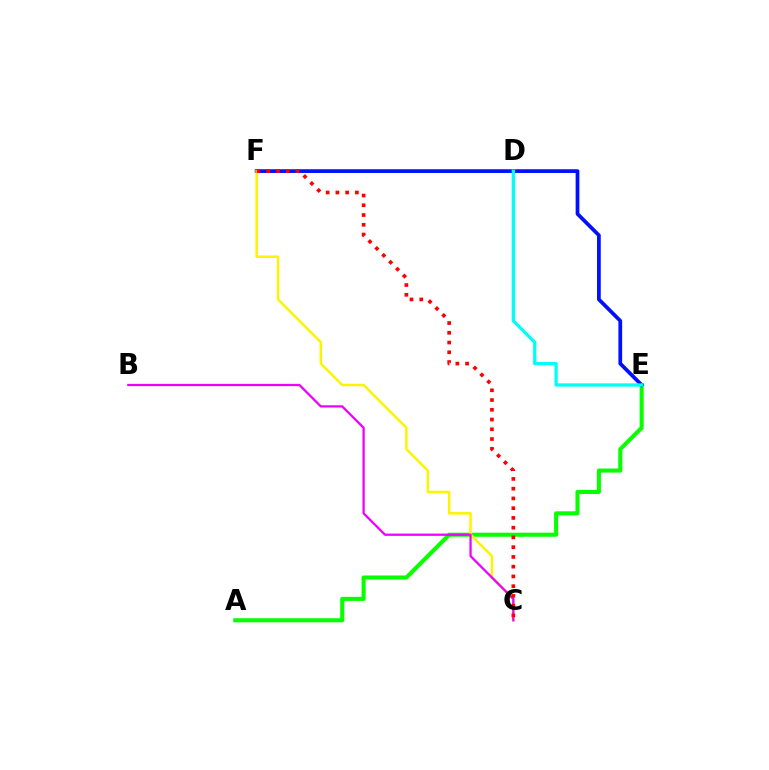{('A', 'E'): [{'color': '#08ff00', 'line_style': 'solid', 'thickness': 2.93}], ('E', 'F'): [{'color': '#0010ff', 'line_style': 'solid', 'thickness': 2.69}], ('C', 'F'): [{'color': '#fcf500', 'line_style': 'solid', 'thickness': 1.8}, {'color': '#ff0000', 'line_style': 'dotted', 'thickness': 2.65}], ('B', 'C'): [{'color': '#ee00ff', 'line_style': 'solid', 'thickness': 1.63}], ('D', 'E'): [{'color': '#00fff6', 'line_style': 'solid', 'thickness': 2.36}]}